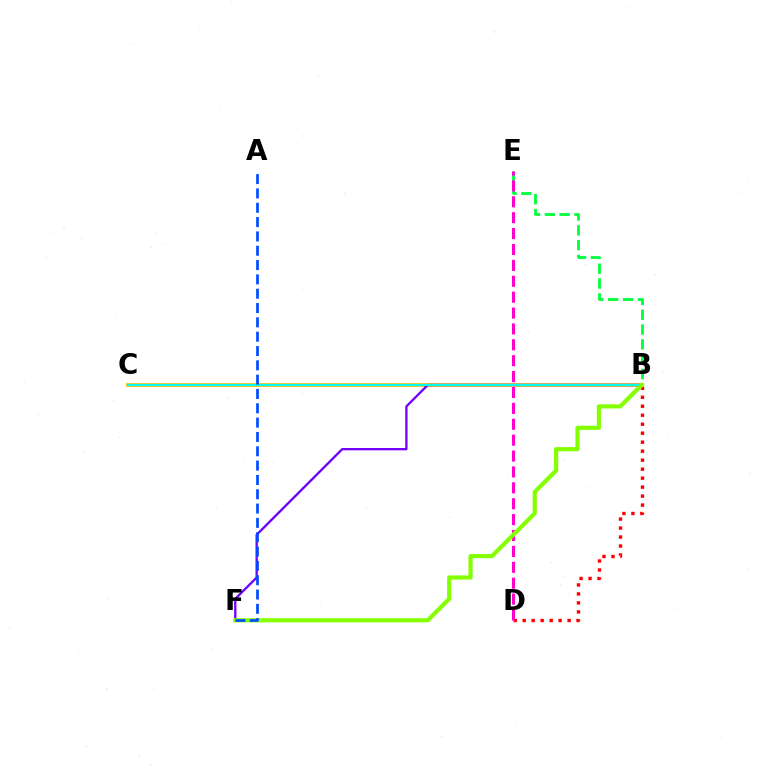{('B', 'D'): [{'color': '#ff0000', 'line_style': 'dotted', 'thickness': 2.44}], ('B', 'E'): [{'color': '#00ff39', 'line_style': 'dashed', 'thickness': 2.02}], ('B', 'C'): [{'color': '#ffbd00', 'line_style': 'solid', 'thickness': 2.67}, {'color': '#00fff6', 'line_style': 'solid', 'thickness': 1.58}], ('D', 'E'): [{'color': '#ff00cf', 'line_style': 'dashed', 'thickness': 2.16}], ('B', 'F'): [{'color': '#7200ff', 'line_style': 'solid', 'thickness': 1.67}, {'color': '#84ff00', 'line_style': 'solid', 'thickness': 2.99}], ('A', 'F'): [{'color': '#004bff', 'line_style': 'dashed', 'thickness': 1.95}]}